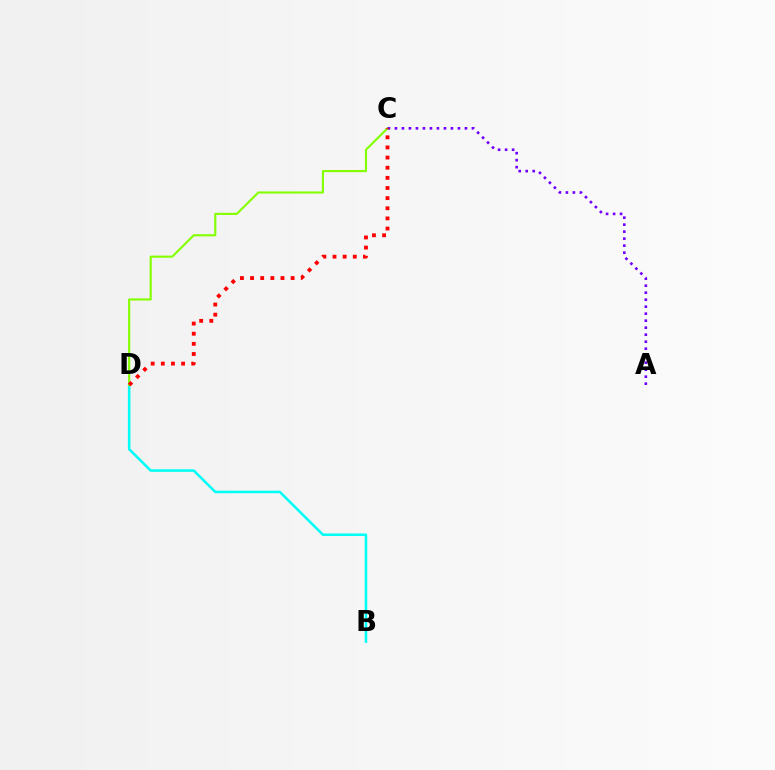{('B', 'D'): [{'color': '#00fff6', 'line_style': 'solid', 'thickness': 1.83}], ('C', 'D'): [{'color': '#84ff00', 'line_style': 'solid', 'thickness': 1.53}, {'color': '#ff0000', 'line_style': 'dotted', 'thickness': 2.75}], ('A', 'C'): [{'color': '#7200ff', 'line_style': 'dotted', 'thickness': 1.9}]}